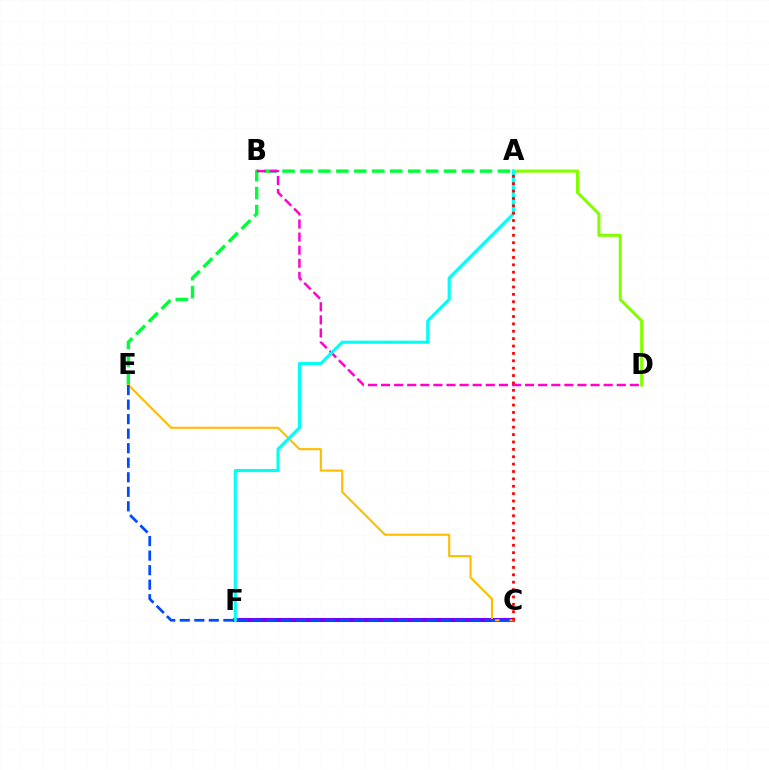{('A', 'D'): [{'color': '#84ff00', 'line_style': 'solid', 'thickness': 2.23}], ('A', 'E'): [{'color': '#00ff39', 'line_style': 'dashed', 'thickness': 2.44}], ('C', 'F'): [{'color': '#7200ff', 'line_style': 'solid', 'thickness': 2.92}], ('C', 'E'): [{'color': '#ffbd00', 'line_style': 'solid', 'thickness': 1.52}, {'color': '#004bff', 'line_style': 'dashed', 'thickness': 1.97}], ('B', 'D'): [{'color': '#ff00cf', 'line_style': 'dashed', 'thickness': 1.78}], ('A', 'F'): [{'color': '#00fff6', 'line_style': 'solid', 'thickness': 2.26}], ('A', 'C'): [{'color': '#ff0000', 'line_style': 'dotted', 'thickness': 2.01}]}